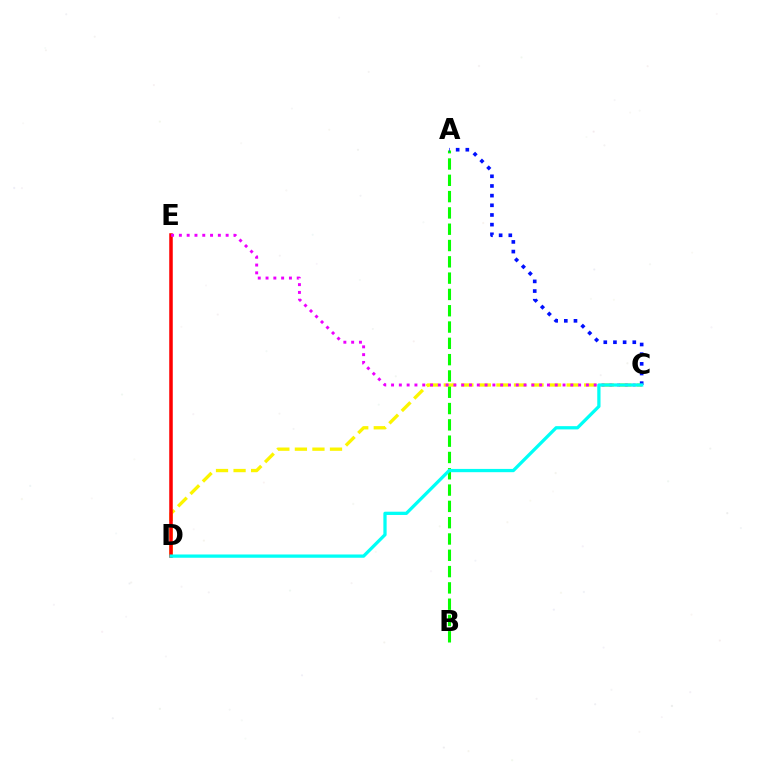{('C', 'D'): [{'color': '#fcf500', 'line_style': 'dashed', 'thickness': 2.38}, {'color': '#00fff6', 'line_style': 'solid', 'thickness': 2.35}], ('A', 'B'): [{'color': '#08ff00', 'line_style': 'dashed', 'thickness': 2.21}], ('A', 'C'): [{'color': '#0010ff', 'line_style': 'dotted', 'thickness': 2.63}], ('D', 'E'): [{'color': '#ff0000', 'line_style': 'solid', 'thickness': 2.53}], ('C', 'E'): [{'color': '#ee00ff', 'line_style': 'dotted', 'thickness': 2.12}]}